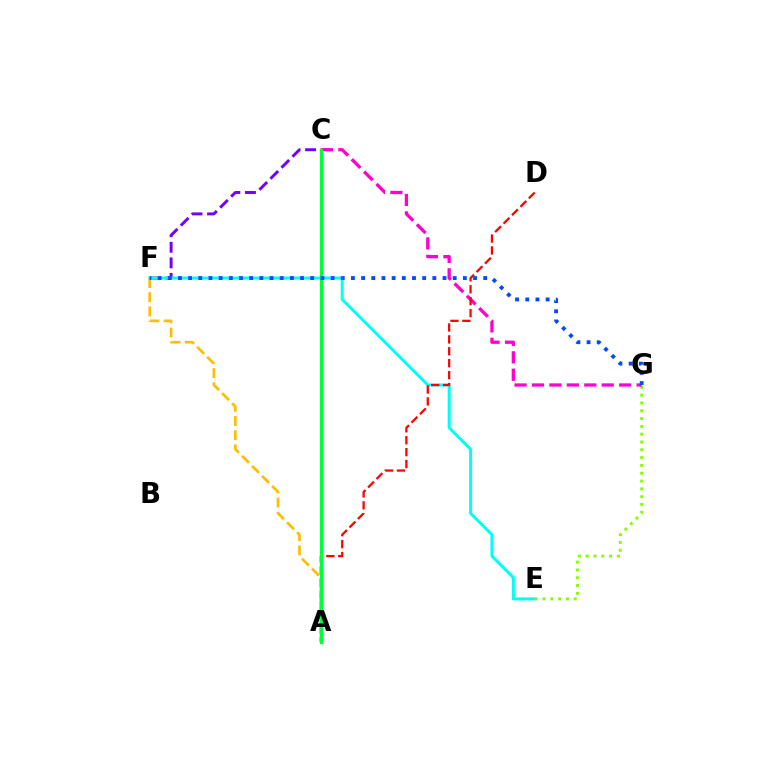{('C', 'F'): [{'color': '#7200ff', 'line_style': 'dashed', 'thickness': 2.12}], ('E', 'F'): [{'color': '#00fff6', 'line_style': 'solid', 'thickness': 2.16}], ('E', 'G'): [{'color': '#84ff00', 'line_style': 'dotted', 'thickness': 2.12}], ('C', 'G'): [{'color': '#ff00cf', 'line_style': 'dashed', 'thickness': 2.37}], ('A', 'D'): [{'color': '#ff0000', 'line_style': 'dashed', 'thickness': 1.62}], ('A', 'F'): [{'color': '#ffbd00', 'line_style': 'dashed', 'thickness': 1.93}], ('A', 'C'): [{'color': '#00ff39', 'line_style': 'solid', 'thickness': 2.38}], ('F', 'G'): [{'color': '#004bff', 'line_style': 'dotted', 'thickness': 2.76}]}